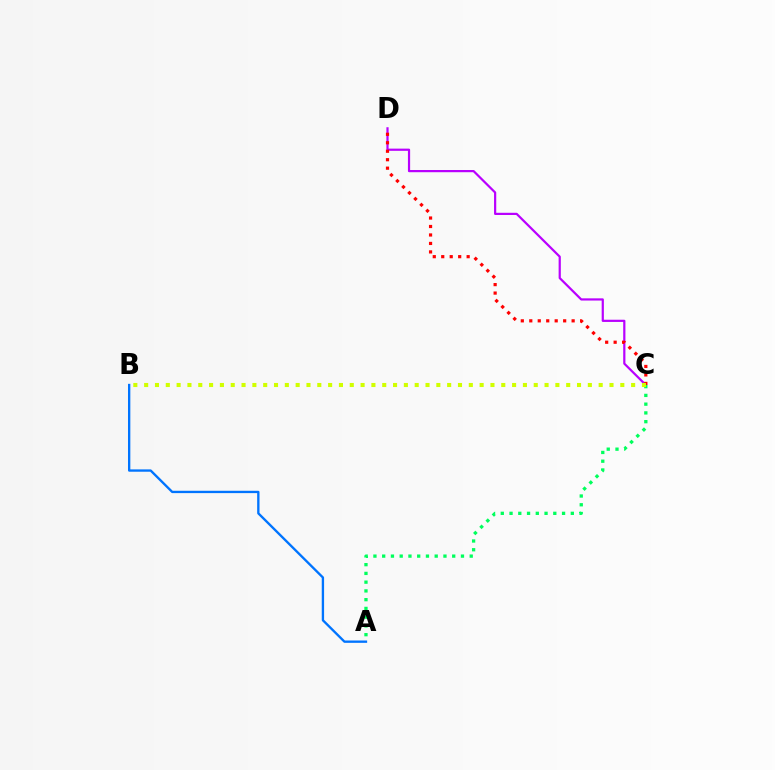{('A', 'B'): [{'color': '#0074ff', 'line_style': 'solid', 'thickness': 1.68}], ('C', 'D'): [{'color': '#b900ff', 'line_style': 'solid', 'thickness': 1.59}, {'color': '#ff0000', 'line_style': 'dotted', 'thickness': 2.3}], ('A', 'C'): [{'color': '#00ff5c', 'line_style': 'dotted', 'thickness': 2.38}], ('B', 'C'): [{'color': '#d1ff00', 'line_style': 'dotted', 'thickness': 2.94}]}